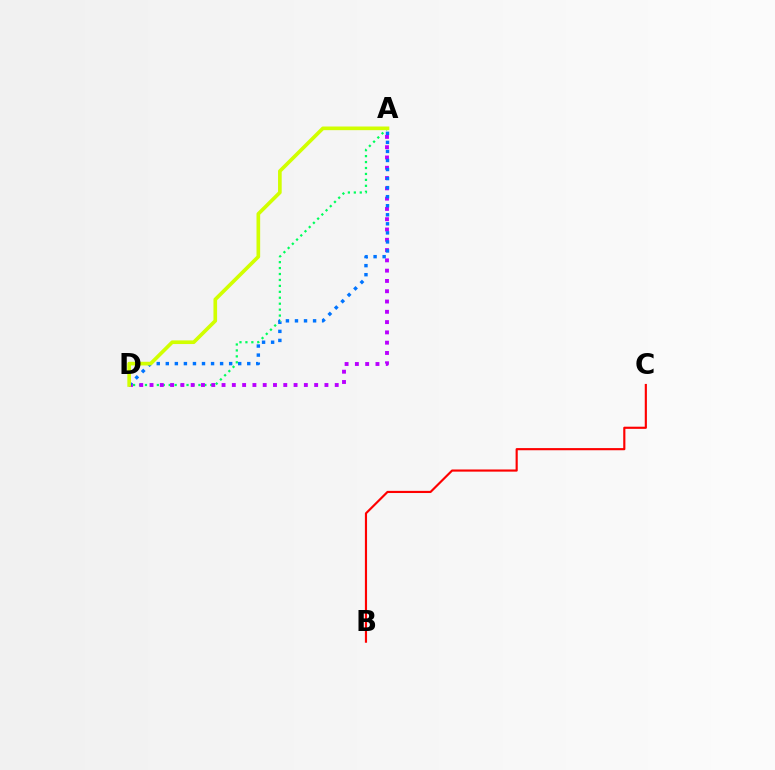{('A', 'D'): [{'color': '#00ff5c', 'line_style': 'dotted', 'thickness': 1.61}, {'color': '#b900ff', 'line_style': 'dotted', 'thickness': 2.8}, {'color': '#0074ff', 'line_style': 'dotted', 'thickness': 2.46}, {'color': '#d1ff00', 'line_style': 'solid', 'thickness': 2.63}], ('B', 'C'): [{'color': '#ff0000', 'line_style': 'solid', 'thickness': 1.55}]}